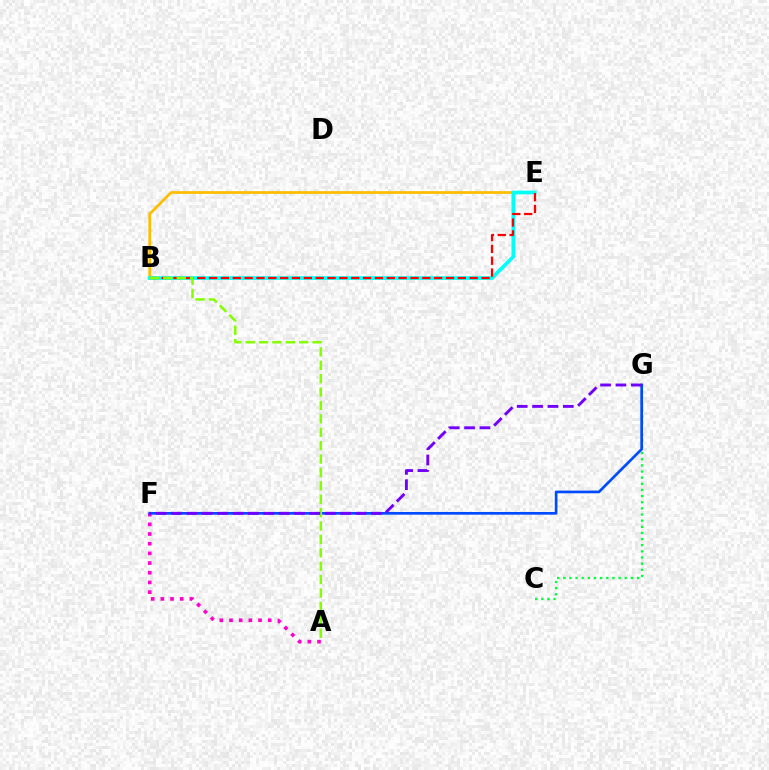{('B', 'E'): [{'color': '#ffbd00', 'line_style': 'solid', 'thickness': 1.98}, {'color': '#00fff6', 'line_style': 'solid', 'thickness': 2.64}, {'color': '#ff0000', 'line_style': 'dashed', 'thickness': 1.61}], ('A', 'F'): [{'color': '#ff00cf', 'line_style': 'dotted', 'thickness': 2.63}], ('C', 'G'): [{'color': '#00ff39', 'line_style': 'dotted', 'thickness': 1.67}], ('F', 'G'): [{'color': '#004bff', 'line_style': 'solid', 'thickness': 1.94}, {'color': '#7200ff', 'line_style': 'dashed', 'thickness': 2.09}], ('A', 'B'): [{'color': '#84ff00', 'line_style': 'dashed', 'thickness': 1.82}]}